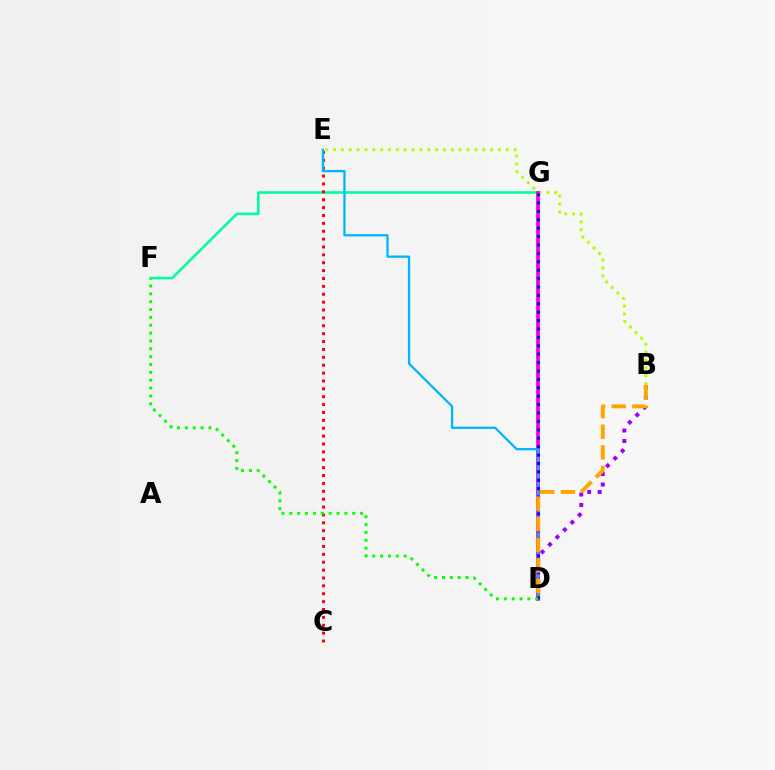{('F', 'G'): [{'color': '#00ff9d', 'line_style': 'solid', 'thickness': 1.87}], ('B', 'E'): [{'color': '#b3ff00', 'line_style': 'dotted', 'thickness': 2.13}], ('B', 'D'): [{'color': '#9b00ff', 'line_style': 'dotted', 'thickness': 2.85}, {'color': '#ffa500', 'line_style': 'dashed', 'thickness': 2.8}], ('D', 'G'): [{'color': '#ff00bd', 'line_style': 'solid', 'thickness': 2.68}, {'color': '#0010ff', 'line_style': 'dotted', 'thickness': 2.28}], ('C', 'E'): [{'color': '#ff0000', 'line_style': 'dotted', 'thickness': 2.14}], ('D', 'E'): [{'color': '#00b5ff', 'line_style': 'solid', 'thickness': 1.65}], ('D', 'F'): [{'color': '#08ff00', 'line_style': 'dotted', 'thickness': 2.13}]}